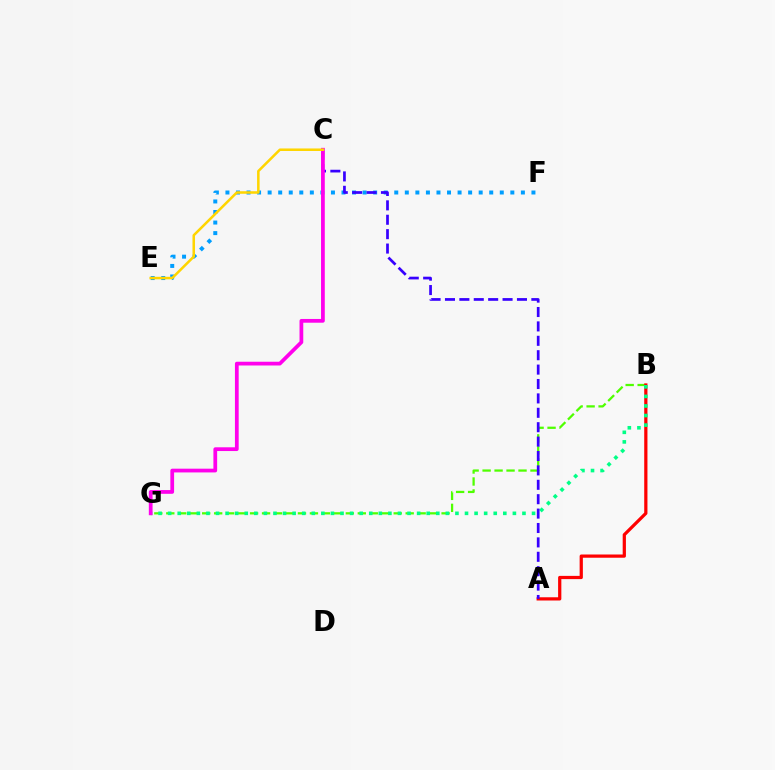{('E', 'F'): [{'color': '#009eff', 'line_style': 'dotted', 'thickness': 2.87}], ('B', 'G'): [{'color': '#4fff00', 'line_style': 'dashed', 'thickness': 1.63}, {'color': '#00ff86', 'line_style': 'dotted', 'thickness': 2.6}], ('A', 'B'): [{'color': '#ff0000', 'line_style': 'solid', 'thickness': 2.33}], ('A', 'C'): [{'color': '#3700ff', 'line_style': 'dashed', 'thickness': 1.96}], ('C', 'G'): [{'color': '#ff00ed', 'line_style': 'solid', 'thickness': 2.7}], ('C', 'E'): [{'color': '#ffd500', 'line_style': 'solid', 'thickness': 1.82}]}